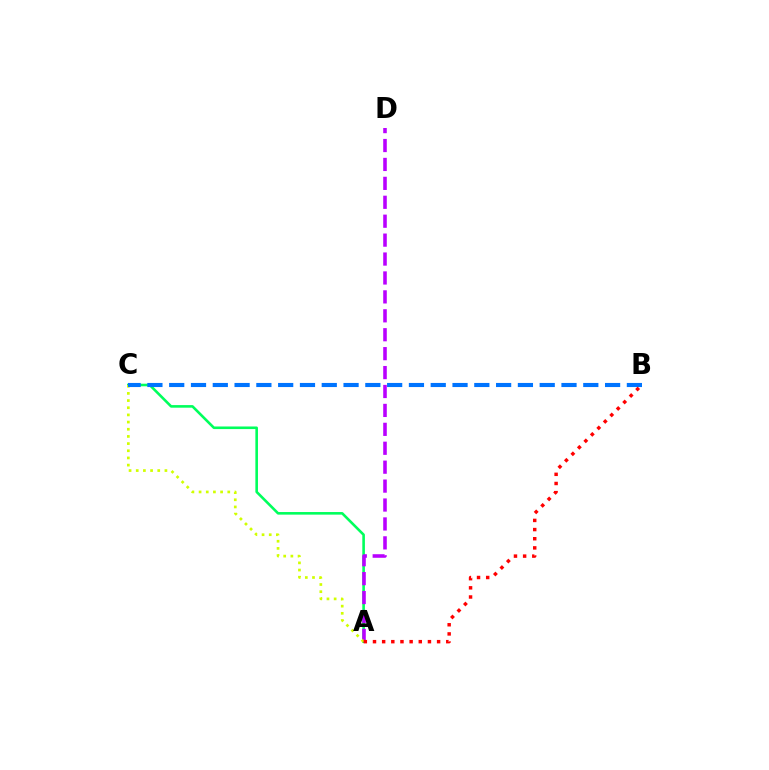{('A', 'C'): [{'color': '#00ff5c', 'line_style': 'solid', 'thickness': 1.87}, {'color': '#d1ff00', 'line_style': 'dotted', 'thickness': 1.95}], ('A', 'D'): [{'color': '#b900ff', 'line_style': 'dashed', 'thickness': 2.57}], ('B', 'C'): [{'color': '#0074ff', 'line_style': 'dashed', 'thickness': 2.96}], ('A', 'B'): [{'color': '#ff0000', 'line_style': 'dotted', 'thickness': 2.49}]}